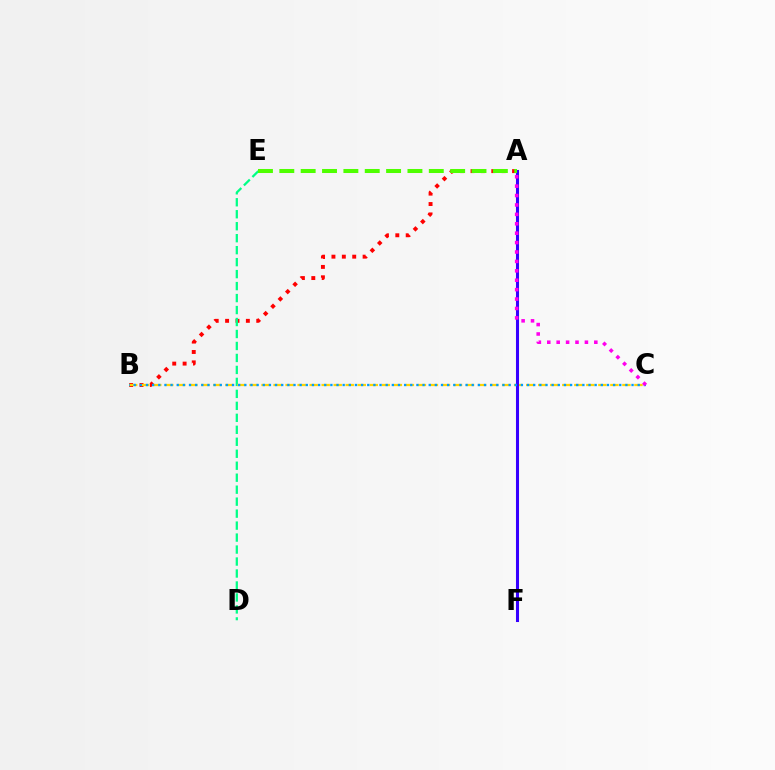{('A', 'B'): [{'color': '#ff0000', 'line_style': 'dotted', 'thickness': 2.82}], ('D', 'E'): [{'color': '#00ff86', 'line_style': 'dashed', 'thickness': 1.63}], ('B', 'C'): [{'color': '#ffd500', 'line_style': 'dashed', 'thickness': 1.63}, {'color': '#009eff', 'line_style': 'dotted', 'thickness': 1.67}], ('A', 'F'): [{'color': '#3700ff', 'line_style': 'solid', 'thickness': 2.2}], ('A', 'C'): [{'color': '#ff00ed', 'line_style': 'dotted', 'thickness': 2.56}], ('A', 'E'): [{'color': '#4fff00', 'line_style': 'dashed', 'thickness': 2.9}]}